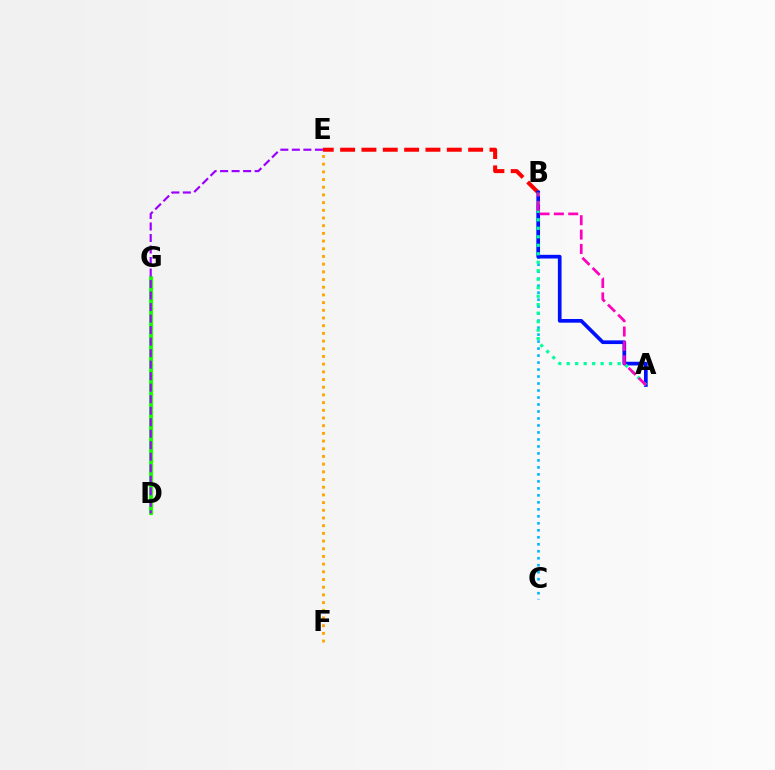{('D', 'G'): [{'color': '#b3ff00', 'line_style': 'solid', 'thickness': 2.3}, {'color': '#08ff00', 'line_style': 'solid', 'thickness': 2.65}], ('B', 'E'): [{'color': '#ff0000', 'line_style': 'dashed', 'thickness': 2.9}], ('B', 'C'): [{'color': '#00b5ff', 'line_style': 'dotted', 'thickness': 1.9}], ('A', 'B'): [{'color': '#0010ff', 'line_style': 'solid', 'thickness': 2.66}, {'color': '#00ff9d', 'line_style': 'dotted', 'thickness': 2.31}, {'color': '#ff00bd', 'line_style': 'dashed', 'thickness': 1.95}], ('E', 'F'): [{'color': '#ffa500', 'line_style': 'dotted', 'thickness': 2.09}], ('D', 'E'): [{'color': '#9b00ff', 'line_style': 'dashed', 'thickness': 1.56}]}